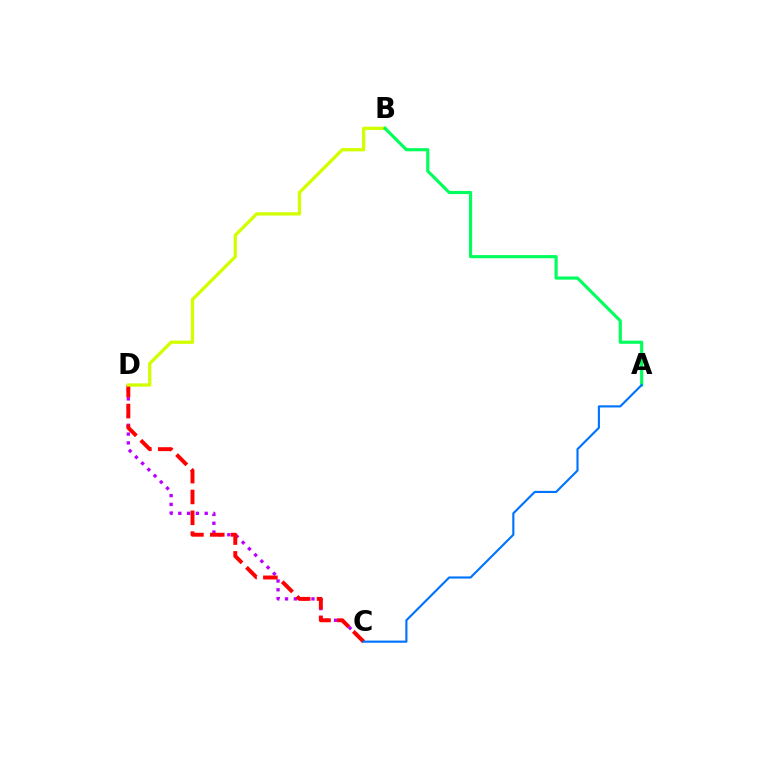{('C', 'D'): [{'color': '#b900ff', 'line_style': 'dotted', 'thickness': 2.39}, {'color': '#ff0000', 'line_style': 'dashed', 'thickness': 2.83}], ('B', 'D'): [{'color': '#d1ff00', 'line_style': 'solid', 'thickness': 2.37}], ('A', 'B'): [{'color': '#00ff5c', 'line_style': 'solid', 'thickness': 2.26}], ('A', 'C'): [{'color': '#0074ff', 'line_style': 'solid', 'thickness': 1.55}]}